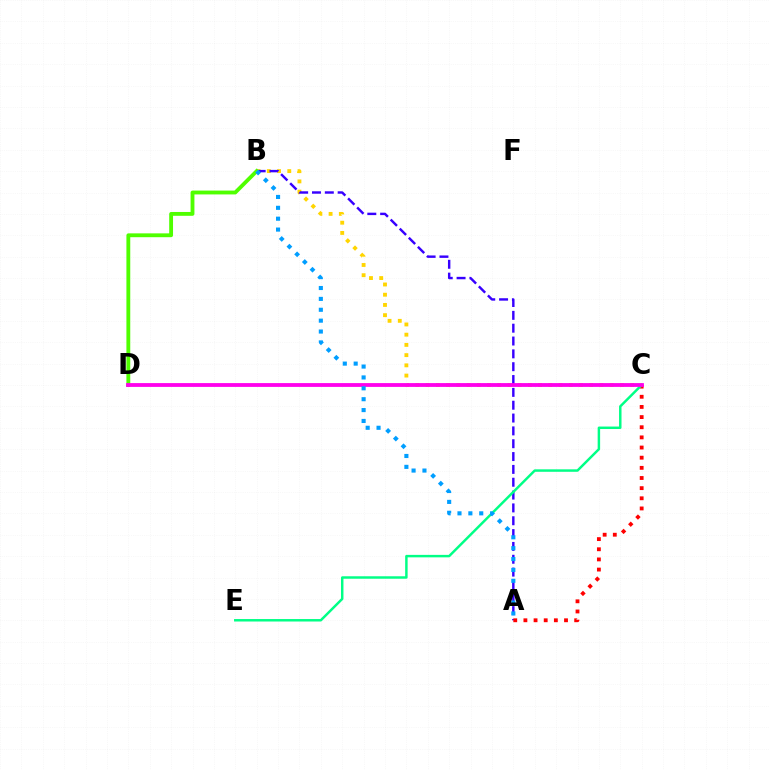{('B', 'C'): [{'color': '#ffd500', 'line_style': 'dotted', 'thickness': 2.78}], ('A', 'B'): [{'color': '#3700ff', 'line_style': 'dashed', 'thickness': 1.74}, {'color': '#009eff', 'line_style': 'dotted', 'thickness': 2.96}], ('B', 'D'): [{'color': '#4fff00', 'line_style': 'solid', 'thickness': 2.76}], ('A', 'C'): [{'color': '#ff0000', 'line_style': 'dotted', 'thickness': 2.76}], ('C', 'E'): [{'color': '#00ff86', 'line_style': 'solid', 'thickness': 1.78}], ('C', 'D'): [{'color': '#ff00ed', 'line_style': 'solid', 'thickness': 2.74}]}